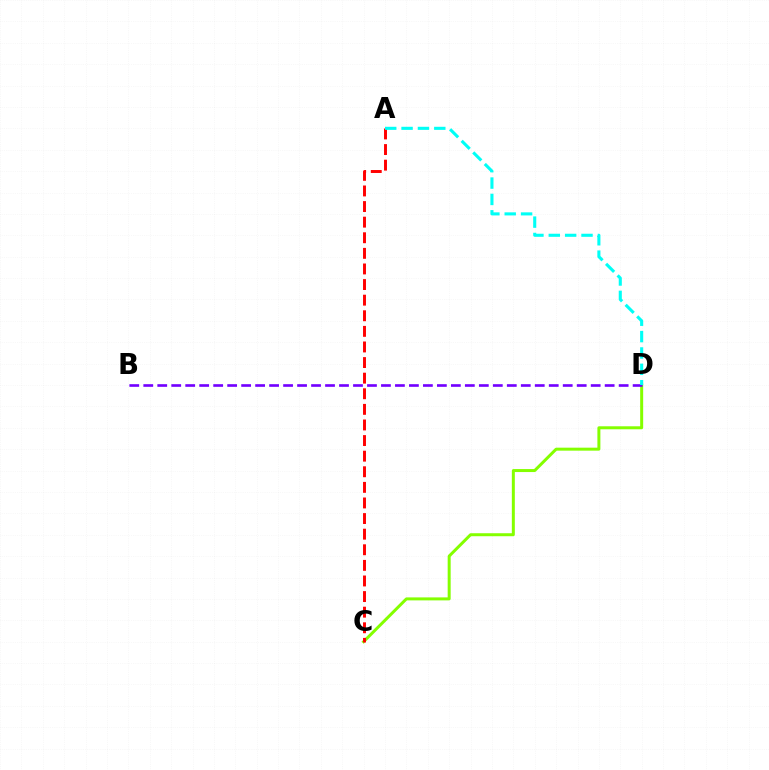{('C', 'D'): [{'color': '#84ff00', 'line_style': 'solid', 'thickness': 2.15}], ('B', 'D'): [{'color': '#7200ff', 'line_style': 'dashed', 'thickness': 1.9}], ('A', 'C'): [{'color': '#ff0000', 'line_style': 'dashed', 'thickness': 2.12}], ('A', 'D'): [{'color': '#00fff6', 'line_style': 'dashed', 'thickness': 2.22}]}